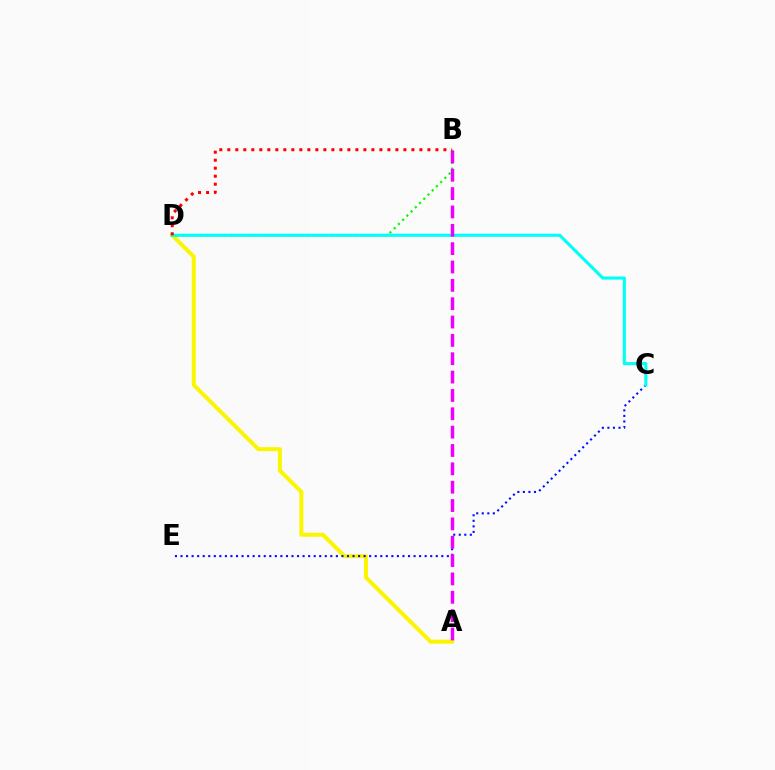{('A', 'D'): [{'color': '#fcf500', 'line_style': 'solid', 'thickness': 2.88}], ('C', 'E'): [{'color': '#0010ff', 'line_style': 'dotted', 'thickness': 1.51}], ('B', 'D'): [{'color': '#08ff00', 'line_style': 'dotted', 'thickness': 1.62}, {'color': '#ff0000', 'line_style': 'dotted', 'thickness': 2.17}], ('C', 'D'): [{'color': '#00fff6', 'line_style': 'solid', 'thickness': 2.24}], ('A', 'B'): [{'color': '#ee00ff', 'line_style': 'dashed', 'thickness': 2.49}]}